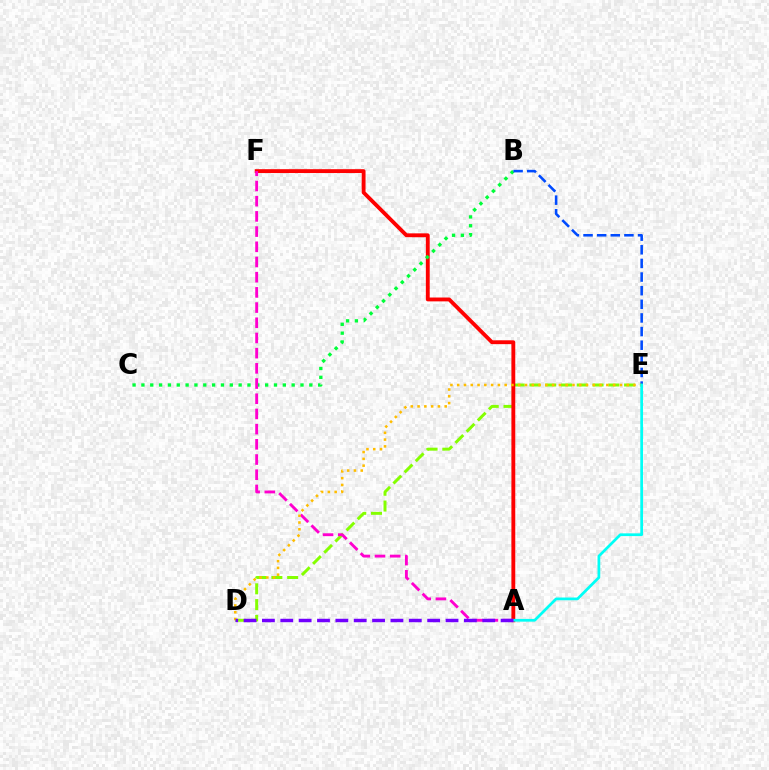{('D', 'E'): [{'color': '#84ff00', 'line_style': 'dashed', 'thickness': 2.14}, {'color': '#ffbd00', 'line_style': 'dotted', 'thickness': 1.84}], ('A', 'F'): [{'color': '#ff0000', 'line_style': 'solid', 'thickness': 2.77}, {'color': '#ff00cf', 'line_style': 'dashed', 'thickness': 2.06}], ('B', 'C'): [{'color': '#00ff39', 'line_style': 'dotted', 'thickness': 2.4}], ('B', 'E'): [{'color': '#004bff', 'line_style': 'dashed', 'thickness': 1.85}], ('A', 'E'): [{'color': '#00fff6', 'line_style': 'solid', 'thickness': 1.97}], ('A', 'D'): [{'color': '#7200ff', 'line_style': 'dashed', 'thickness': 2.49}]}